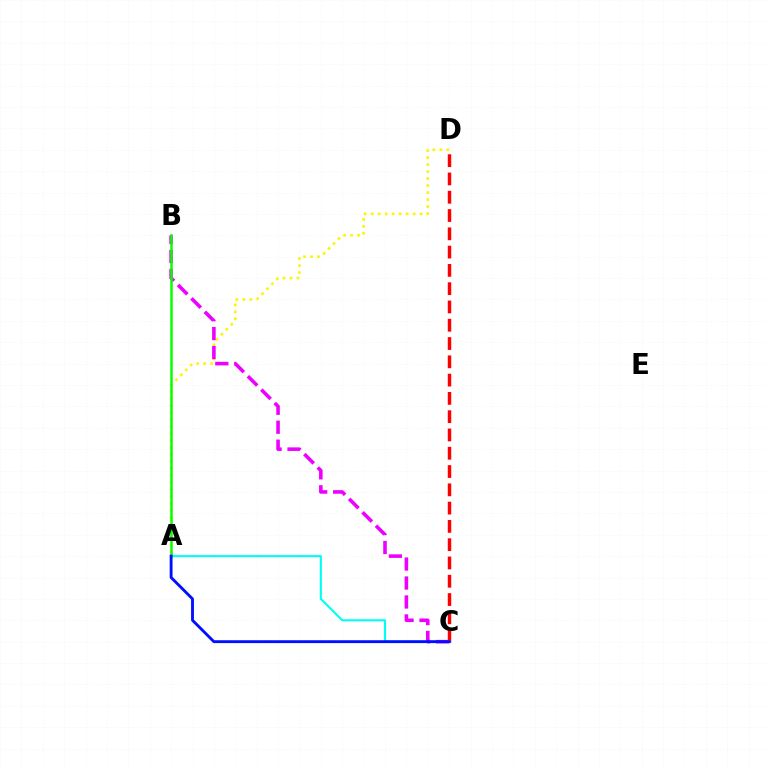{('C', 'D'): [{'color': '#ff0000', 'line_style': 'dashed', 'thickness': 2.48}], ('A', 'D'): [{'color': '#fcf500', 'line_style': 'dotted', 'thickness': 1.9}], ('A', 'C'): [{'color': '#00fff6', 'line_style': 'solid', 'thickness': 1.53}, {'color': '#0010ff', 'line_style': 'solid', 'thickness': 2.07}], ('B', 'C'): [{'color': '#ee00ff', 'line_style': 'dashed', 'thickness': 2.58}], ('A', 'B'): [{'color': '#08ff00', 'line_style': 'solid', 'thickness': 1.8}]}